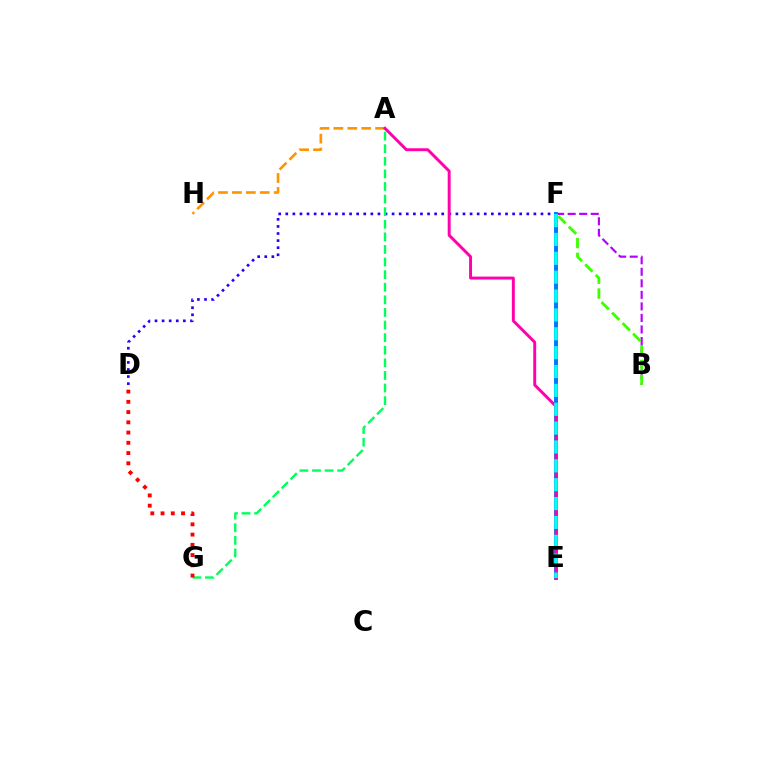{('E', 'F'): [{'color': '#d1ff00', 'line_style': 'solid', 'thickness': 2.22}, {'color': '#0074ff', 'line_style': 'solid', 'thickness': 2.79}, {'color': '#00fff6', 'line_style': 'dashed', 'thickness': 2.56}], ('B', 'F'): [{'color': '#b900ff', 'line_style': 'dashed', 'thickness': 1.57}, {'color': '#3dff00', 'line_style': 'dashed', 'thickness': 2.02}], ('D', 'F'): [{'color': '#2500ff', 'line_style': 'dotted', 'thickness': 1.93}], ('A', 'G'): [{'color': '#00ff5c', 'line_style': 'dashed', 'thickness': 1.71}], ('D', 'G'): [{'color': '#ff0000', 'line_style': 'dotted', 'thickness': 2.78}], ('A', 'H'): [{'color': '#ff9400', 'line_style': 'dashed', 'thickness': 1.89}], ('A', 'E'): [{'color': '#ff00ac', 'line_style': 'solid', 'thickness': 2.11}]}